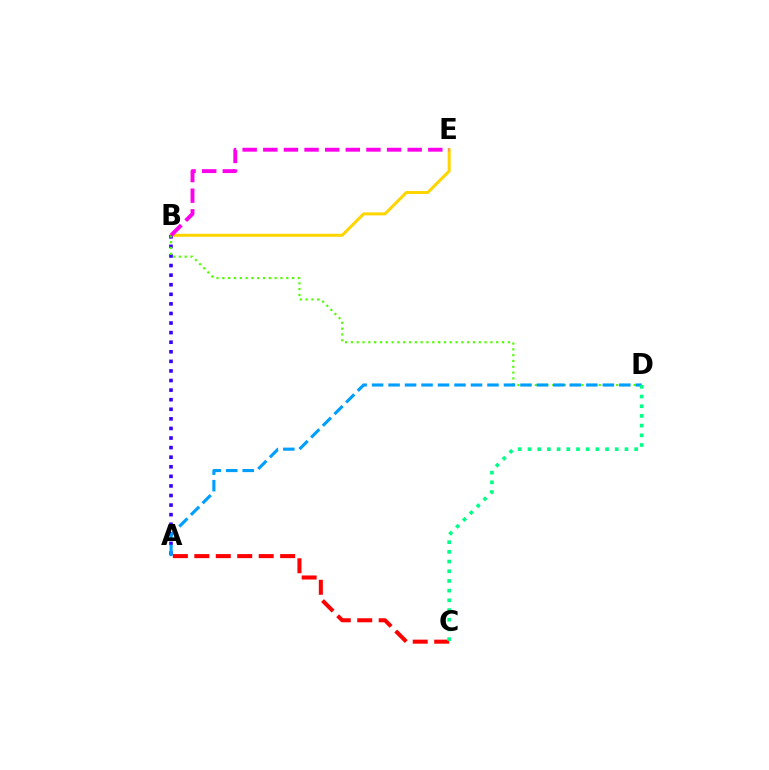{('B', 'E'): [{'color': '#ffd500', 'line_style': 'solid', 'thickness': 2.17}, {'color': '#ff00ed', 'line_style': 'dashed', 'thickness': 2.8}], ('A', 'B'): [{'color': '#3700ff', 'line_style': 'dotted', 'thickness': 2.6}], ('B', 'D'): [{'color': '#4fff00', 'line_style': 'dotted', 'thickness': 1.58}], ('A', 'D'): [{'color': '#009eff', 'line_style': 'dashed', 'thickness': 2.24}], ('A', 'C'): [{'color': '#ff0000', 'line_style': 'dashed', 'thickness': 2.91}], ('C', 'D'): [{'color': '#00ff86', 'line_style': 'dotted', 'thickness': 2.63}]}